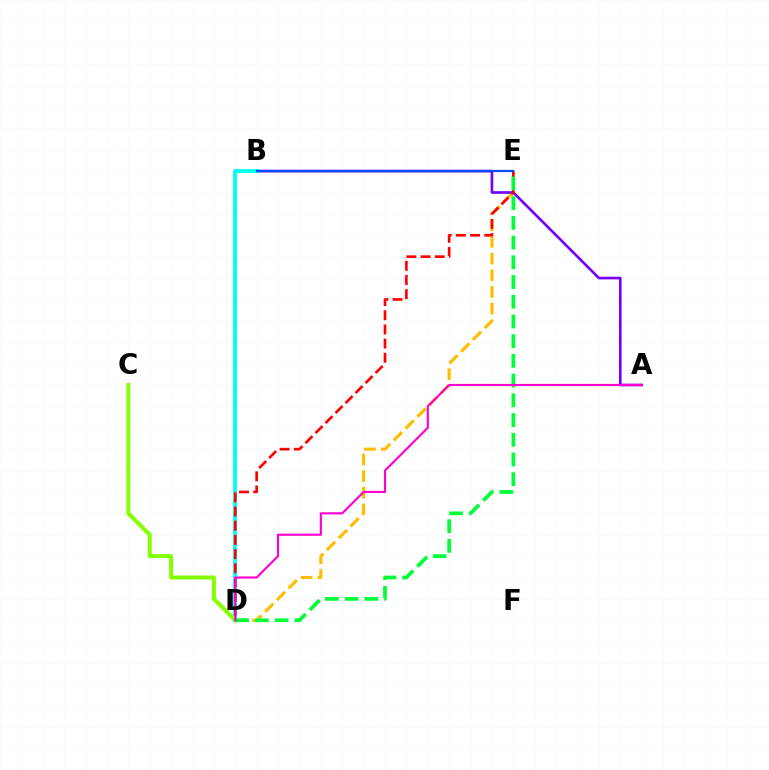{('D', 'E'): [{'color': '#ffbd00', 'line_style': 'dashed', 'thickness': 2.26}, {'color': '#ff0000', 'line_style': 'dashed', 'thickness': 1.92}, {'color': '#00ff39', 'line_style': 'dashed', 'thickness': 2.68}], ('A', 'B'): [{'color': '#7200ff', 'line_style': 'solid', 'thickness': 1.91}], ('B', 'D'): [{'color': '#00fff6', 'line_style': 'solid', 'thickness': 2.8}], ('C', 'D'): [{'color': '#84ff00', 'line_style': 'solid', 'thickness': 2.89}], ('A', 'D'): [{'color': '#ff00cf', 'line_style': 'solid', 'thickness': 1.55}], ('B', 'E'): [{'color': '#004bff', 'line_style': 'solid', 'thickness': 1.59}]}